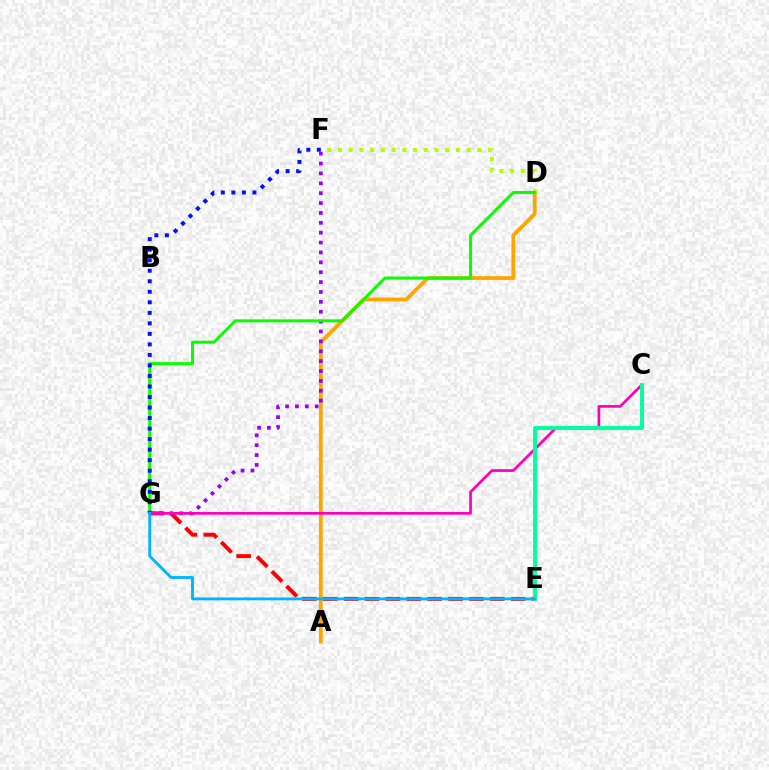{('E', 'G'): [{'color': '#ff0000', 'line_style': 'dashed', 'thickness': 2.84}, {'color': '#00b5ff', 'line_style': 'solid', 'thickness': 2.06}], ('A', 'D'): [{'color': '#ffa500', 'line_style': 'solid', 'thickness': 2.72}], ('F', 'G'): [{'color': '#9b00ff', 'line_style': 'dotted', 'thickness': 2.68}, {'color': '#0010ff', 'line_style': 'dotted', 'thickness': 2.86}], ('D', 'F'): [{'color': '#b3ff00', 'line_style': 'dotted', 'thickness': 2.92}], ('D', 'G'): [{'color': '#08ff00', 'line_style': 'solid', 'thickness': 2.14}], ('C', 'G'): [{'color': '#ff00bd', 'line_style': 'solid', 'thickness': 1.96}], ('C', 'E'): [{'color': '#00ff9d', 'line_style': 'solid', 'thickness': 2.81}]}